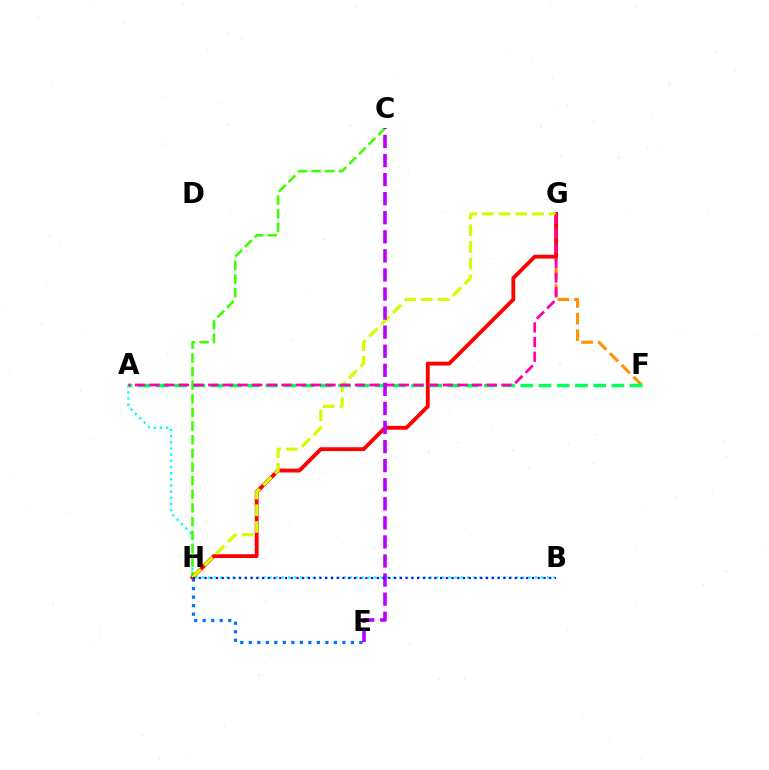{('A', 'B'): [{'color': '#00fff6', 'line_style': 'dotted', 'thickness': 1.68}], ('F', 'G'): [{'color': '#ff9400', 'line_style': 'dashed', 'thickness': 2.26}], ('E', 'H'): [{'color': '#0074ff', 'line_style': 'dotted', 'thickness': 2.31}], ('C', 'H'): [{'color': '#3dff00', 'line_style': 'dashed', 'thickness': 1.85}], ('G', 'H'): [{'color': '#ff0000', 'line_style': 'solid', 'thickness': 2.76}, {'color': '#d1ff00', 'line_style': 'dashed', 'thickness': 2.28}], ('A', 'F'): [{'color': '#00ff5c', 'line_style': 'dashed', 'thickness': 2.48}], ('A', 'G'): [{'color': '#ff00ac', 'line_style': 'dashed', 'thickness': 1.99}], ('C', 'E'): [{'color': '#b900ff', 'line_style': 'dashed', 'thickness': 2.59}], ('B', 'H'): [{'color': '#2500ff', 'line_style': 'dotted', 'thickness': 1.56}]}